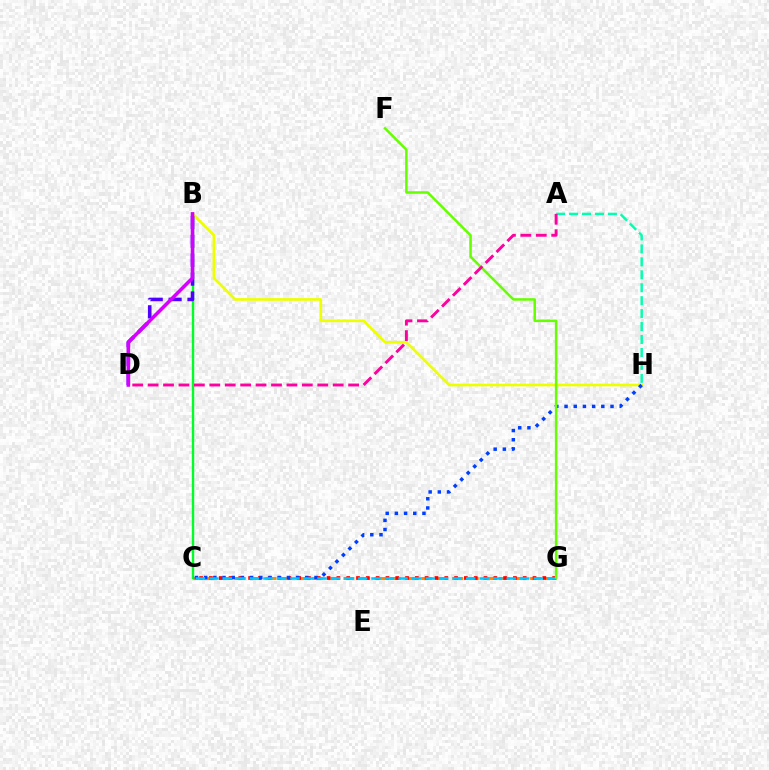{('C', 'G'): [{'color': '#ff8800', 'line_style': 'dashed', 'thickness': 2.11}, {'color': '#ff0000', 'line_style': 'dotted', 'thickness': 2.66}, {'color': '#00c7ff', 'line_style': 'dashed', 'thickness': 1.84}], ('B', 'C'): [{'color': '#00ff27', 'line_style': 'solid', 'thickness': 1.72}], ('B', 'H'): [{'color': '#eeff00', 'line_style': 'solid', 'thickness': 1.91}], ('C', 'H'): [{'color': '#003fff', 'line_style': 'dotted', 'thickness': 2.5}], ('B', 'D'): [{'color': '#4f00ff', 'line_style': 'dashed', 'thickness': 2.56}, {'color': '#d600ff', 'line_style': 'solid', 'thickness': 2.57}], ('A', 'H'): [{'color': '#00ffaf', 'line_style': 'dashed', 'thickness': 1.76}], ('F', 'G'): [{'color': '#66ff00', 'line_style': 'solid', 'thickness': 1.81}], ('A', 'D'): [{'color': '#ff00a0', 'line_style': 'dashed', 'thickness': 2.1}]}